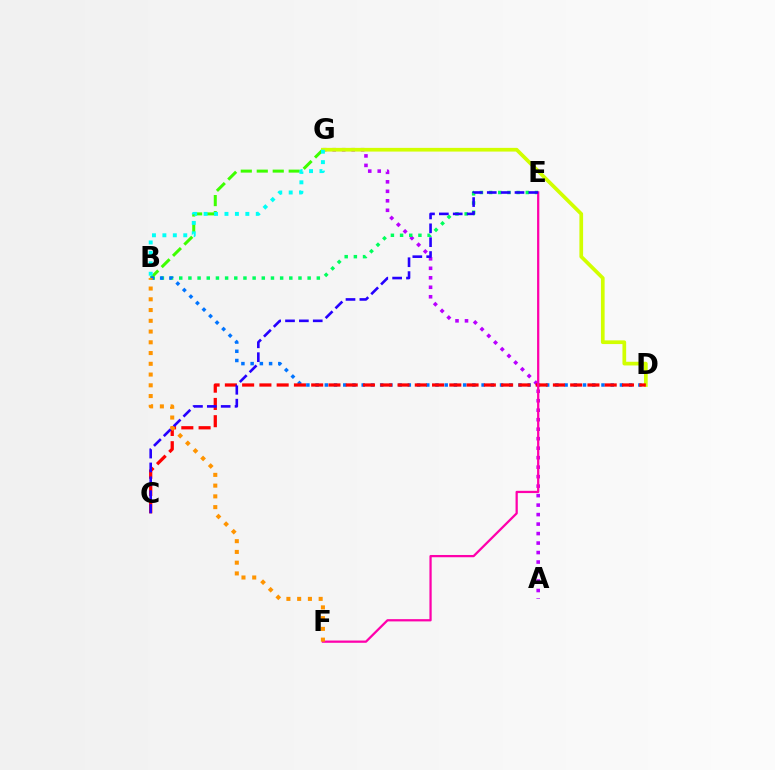{('A', 'G'): [{'color': '#b900ff', 'line_style': 'dotted', 'thickness': 2.58}], ('B', 'E'): [{'color': '#00ff5c', 'line_style': 'dotted', 'thickness': 2.49}], ('B', 'G'): [{'color': '#3dff00', 'line_style': 'dashed', 'thickness': 2.17}, {'color': '#00fff6', 'line_style': 'dotted', 'thickness': 2.83}], ('B', 'D'): [{'color': '#0074ff', 'line_style': 'dotted', 'thickness': 2.51}], ('D', 'G'): [{'color': '#d1ff00', 'line_style': 'solid', 'thickness': 2.66}], ('C', 'D'): [{'color': '#ff0000', 'line_style': 'dashed', 'thickness': 2.35}], ('E', 'F'): [{'color': '#ff00ac', 'line_style': 'solid', 'thickness': 1.62}], ('C', 'E'): [{'color': '#2500ff', 'line_style': 'dashed', 'thickness': 1.88}], ('B', 'F'): [{'color': '#ff9400', 'line_style': 'dotted', 'thickness': 2.92}]}